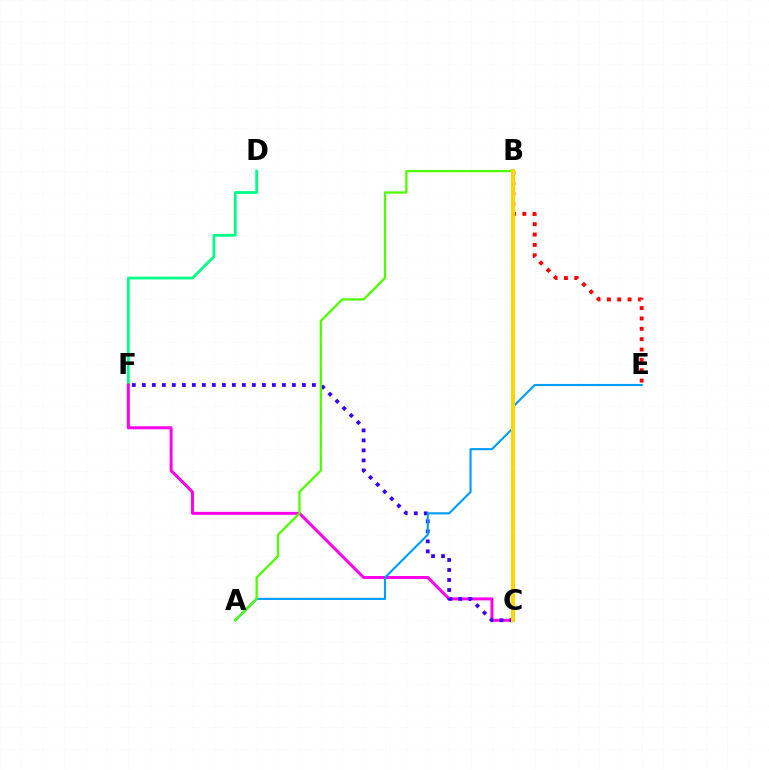{('D', 'F'): [{'color': '#00ff86', 'line_style': 'solid', 'thickness': 2.0}], ('C', 'F'): [{'color': '#ff00ed', 'line_style': 'solid', 'thickness': 2.15}, {'color': '#3700ff', 'line_style': 'dotted', 'thickness': 2.72}], ('A', 'E'): [{'color': '#009eff', 'line_style': 'solid', 'thickness': 1.54}], ('A', 'B'): [{'color': '#4fff00', 'line_style': 'solid', 'thickness': 1.64}], ('B', 'E'): [{'color': '#ff0000', 'line_style': 'dotted', 'thickness': 2.81}], ('B', 'C'): [{'color': '#ffd500', 'line_style': 'solid', 'thickness': 2.88}]}